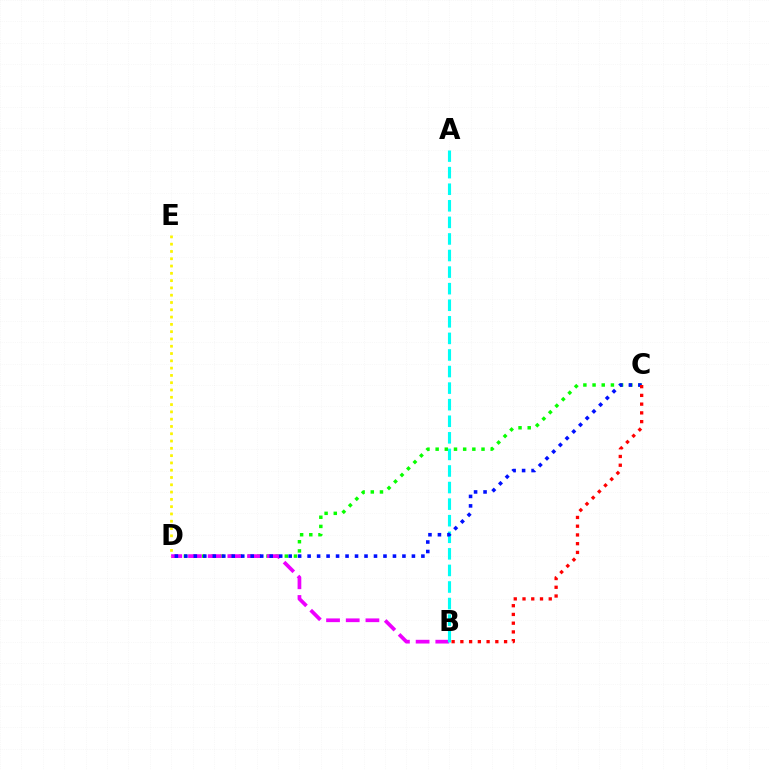{('C', 'D'): [{'color': '#08ff00', 'line_style': 'dotted', 'thickness': 2.49}, {'color': '#0010ff', 'line_style': 'dotted', 'thickness': 2.58}], ('B', 'D'): [{'color': '#ee00ff', 'line_style': 'dashed', 'thickness': 2.67}], ('A', 'B'): [{'color': '#00fff6', 'line_style': 'dashed', 'thickness': 2.25}], ('D', 'E'): [{'color': '#fcf500', 'line_style': 'dotted', 'thickness': 1.98}], ('B', 'C'): [{'color': '#ff0000', 'line_style': 'dotted', 'thickness': 2.38}]}